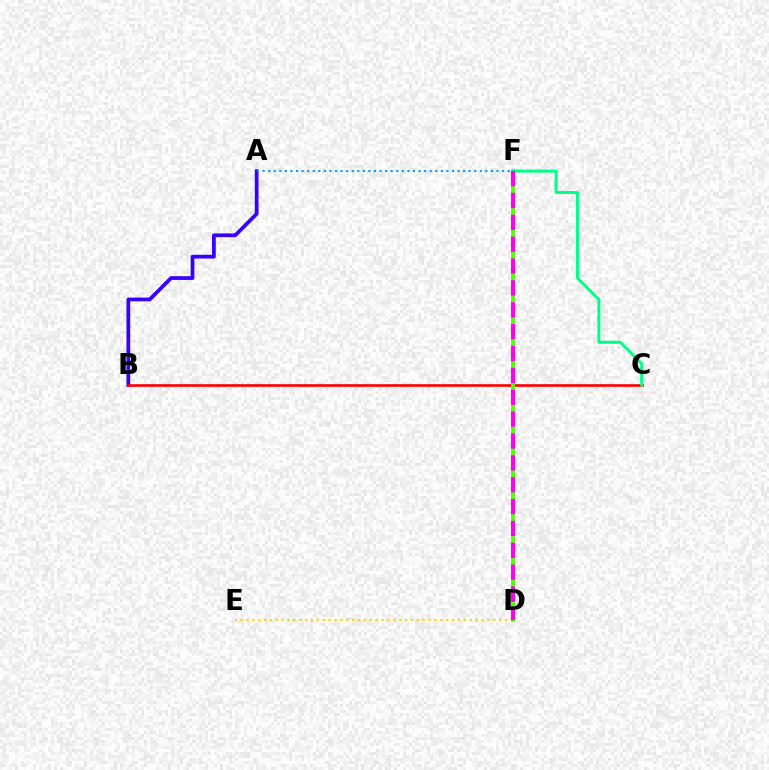{('A', 'B'): [{'color': '#3700ff', 'line_style': 'solid', 'thickness': 2.69}], ('A', 'F'): [{'color': '#009eff', 'line_style': 'dotted', 'thickness': 1.51}], ('B', 'C'): [{'color': '#ff0000', 'line_style': 'solid', 'thickness': 1.91}], ('D', 'E'): [{'color': '#ffd500', 'line_style': 'dotted', 'thickness': 1.6}], ('D', 'F'): [{'color': '#4fff00', 'line_style': 'solid', 'thickness': 2.74}, {'color': '#ff00ed', 'line_style': 'dashed', 'thickness': 2.97}], ('C', 'F'): [{'color': '#00ff86', 'line_style': 'solid', 'thickness': 2.12}]}